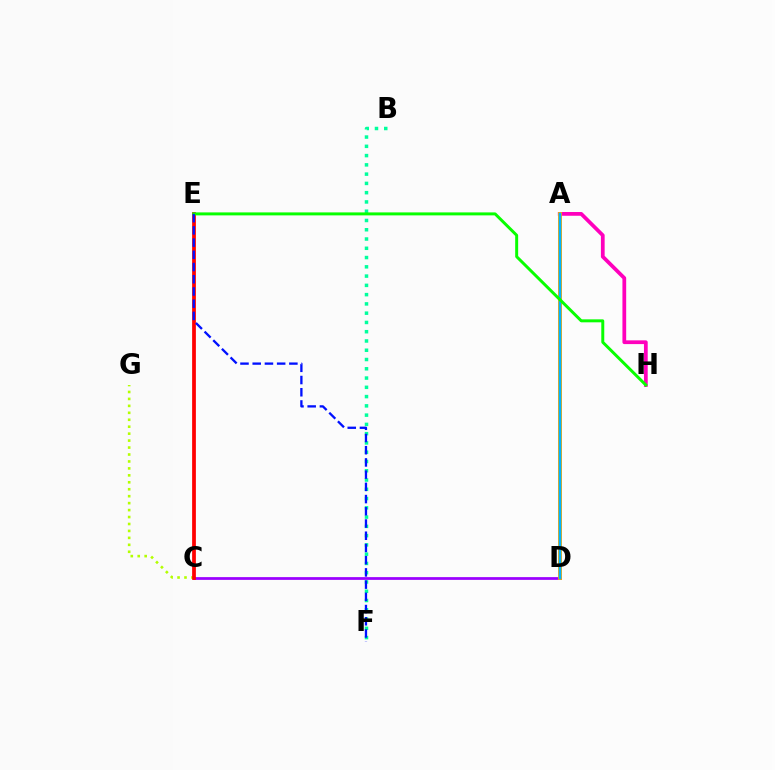{('A', 'H'): [{'color': '#ff00bd', 'line_style': 'solid', 'thickness': 2.7}], ('C', 'D'): [{'color': '#9b00ff', 'line_style': 'solid', 'thickness': 1.98}], ('C', 'G'): [{'color': '#b3ff00', 'line_style': 'dotted', 'thickness': 1.89}], ('C', 'E'): [{'color': '#ff0000', 'line_style': 'solid', 'thickness': 2.71}], ('B', 'F'): [{'color': '#00ff9d', 'line_style': 'dotted', 'thickness': 2.52}], ('A', 'D'): [{'color': '#ffa500', 'line_style': 'solid', 'thickness': 2.82}, {'color': '#00b5ff', 'line_style': 'solid', 'thickness': 1.79}], ('E', 'H'): [{'color': '#08ff00', 'line_style': 'solid', 'thickness': 2.14}], ('E', 'F'): [{'color': '#0010ff', 'line_style': 'dashed', 'thickness': 1.66}]}